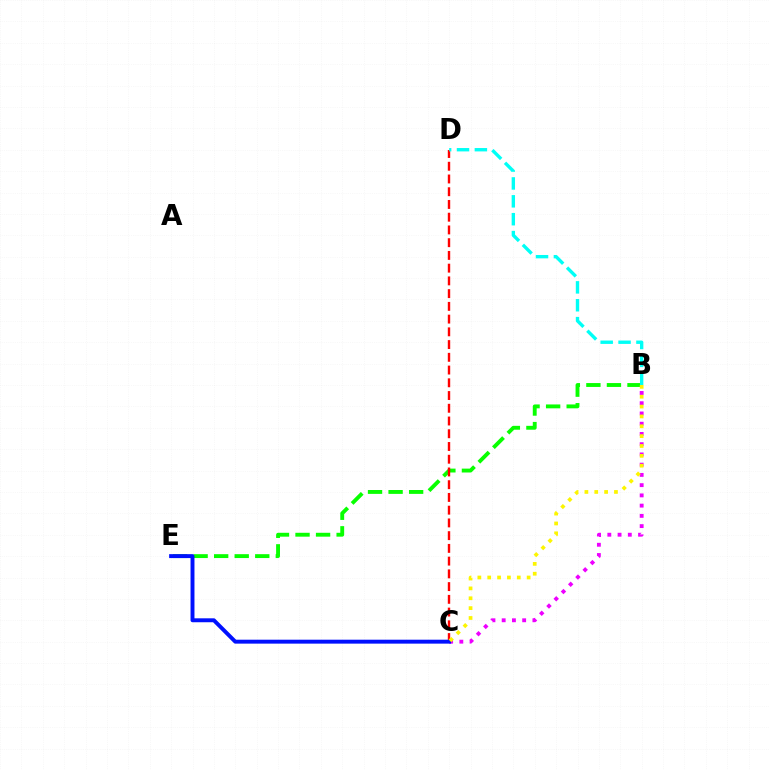{('B', 'E'): [{'color': '#08ff00', 'line_style': 'dashed', 'thickness': 2.79}], ('B', 'C'): [{'color': '#ee00ff', 'line_style': 'dotted', 'thickness': 2.78}, {'color': '#fcf500', 'line_style': 'dotted', 'thickness': 2.68}], ('C', 'D'): [{'color': '#ff0000', 'line_style': 'dashed', 'thickness': 1.73}], ('B', 'D'): [{'color': '#00fff6', 'line_style': 'dashed', 'thickness': 2.43}], ('C', 'E'): [{'color': '#0010ff', 'line_style': 'solid', 'thickness': 2.83}]}